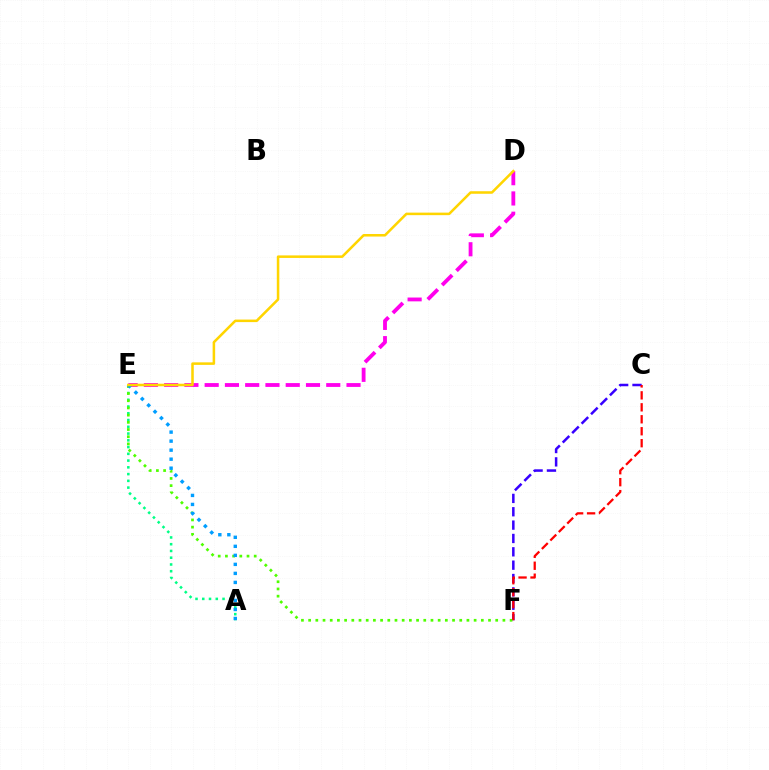{('A', 'E'): [{'color': '#00ff86', 'line_style': 'dotted', 'thickness': 1.84}, {'color': '#009eff', 'line_style': 'dotted', 'thickness': 2.45}], ('C', 'F'): [{'color': '#3700ff', 'line_style': 'dashed', 'thickness': 1.81}, {'color': '#ff0000', 'line_style': 'dashed', 'thickness': 1.62}], ('D', 'E'): [{'color': '#ff00ed', 'line_style': 'dashed', 'thickness': 2.75}, {'color': '#ffd500', 'line_style': 'solid', 'thickness': 1.83}], ('E', 'F'): [{'color': '#4fff00', 'line_style': 'dotted', 'thickness': 1.95}]}